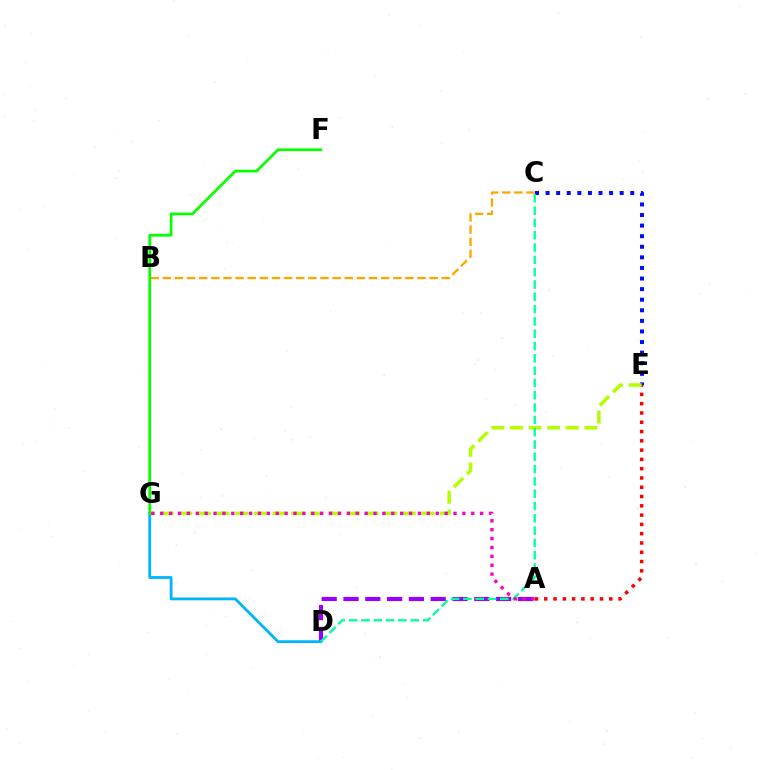{('A', 'D'): [{'color': '#9b00ff', 'line_style': 'dashed', 'thickness': 2.96}], ('A', 'E'): [{'color': '#ff0000', 'line_style': 'dotted', 'thickness': 2.52}], ('C', 'E'): [{'color': '#0010ff', 'line_style': 'dotted', 'thickness': 2.88}], ('E', 'G'): [{'color': '#b3ff00', 'line_style': 'dashed', 'thickness': 2.53}], ('B', 'C'): [{'color': '#ffa500', 'line_style': 'dashed', 'thickness': 1.65}], ('D', 'G'): [{'color': '#00b5ff', 'line_style': 'solid', 'thickness': 2.02}], ('C', 'D'): [{'color': '#00ff9d', 'line_style': 'dashed', 'thickness': 1.67}], ('F', 'G'): [{'color': '#08ff00', 'line_style': 'solid', 'thickness': 1.95}], ('A', 'G'): [{'color': '#ff00bd', 'line_style': 'dotted', 'thickness': 2.41}]}